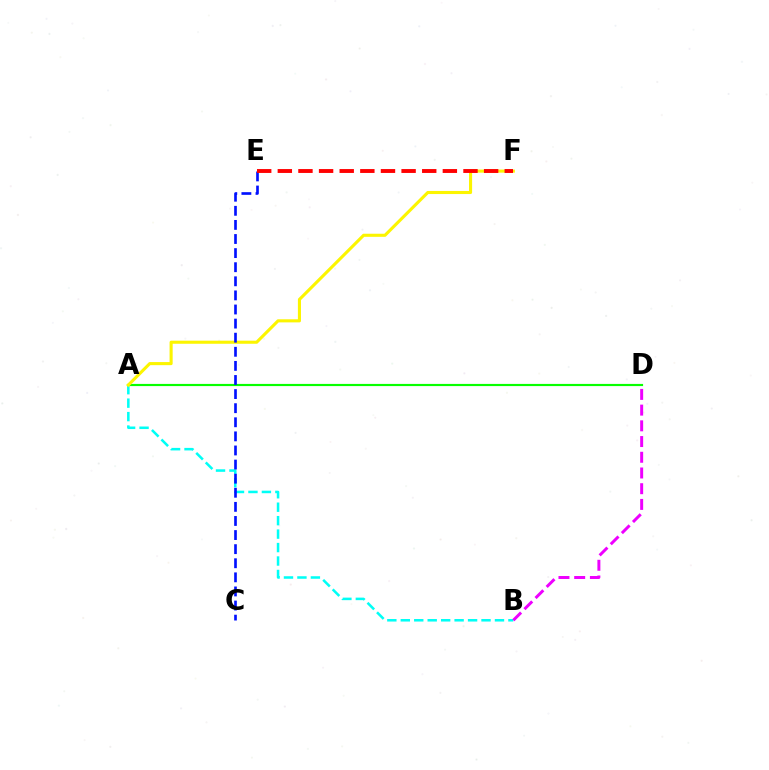{('A', 'D'): [{'color': '#08ff00', 'line_style': 'solid', 'thickness': 1.56}], ('A', 'B'): [{'color': '#00fff6', 'line_style': 'dashed', 'thickness': 1.83}], ('A', 'F'): [{'color': '#fcf500', 'line_style': 'solid', 'thickness': 2.23}], ('C', 'E'): [{'color': '#0010ff', 'line_style': 'dashed', 'thickness': 1.92}], ('E', 'F'): [{'color': '#ff0000', 'line_style': 'dashed', 'thickness': 2.8}], ('B', 'D'): [{'color': '#ee00ff', 'line_style': 'dashed', 'thickness': 2.14}]}